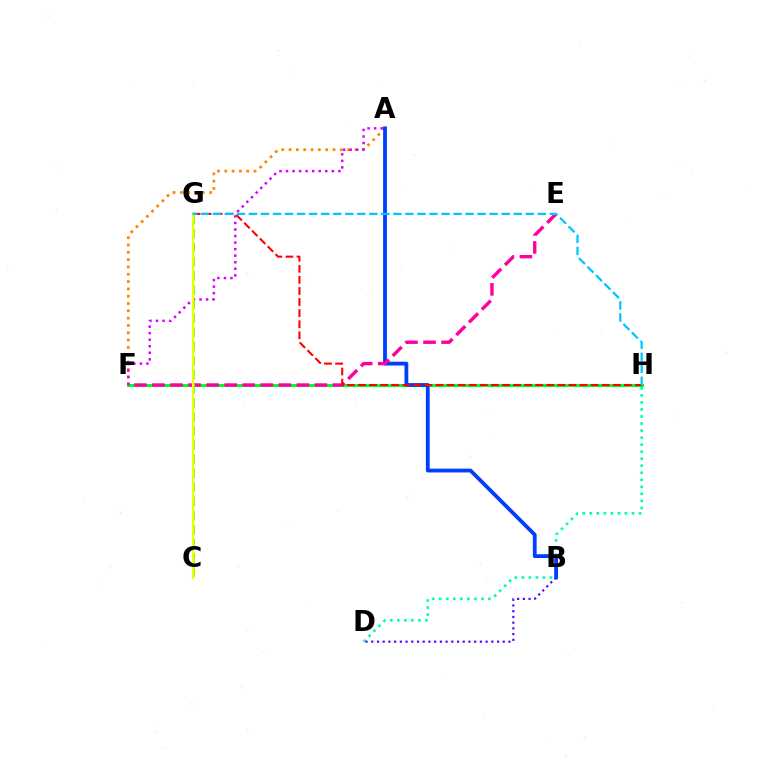{('D', 'H'): [{'color': '#00ffaf', 'line_style': 'dotted', 'thickness': 1.91}], ('A', 'F'): [{'color': '#ff8800', 'line_style': 'dotted', 'thickness': 1.99}, {'color': '#d600ff', 'line_style': 'dotted', 'thickness': 1.78}], ('B', 'D'): [{'color': '#4f00ff', 'line_style': 'dotted', 'thickness': 1.55}], ('F', 'H'): [{'color': '#00ff27', 'line_style': 'solid', 'thickness': 2.18}], ('A', 'B'): [{'color': '#003fff', 'line_style': 'solid', 'thickness': 2.75}], ('E', 'F'): [{'color': '#ff00a0', 'line_style': 'dashed', 'thickness': 2.45}], ('G', 'H'): [{'color': '#ff0000', 'line_style': 'dashed', 'thickness': 1.51}, {'color': '#00c7ff', 'line_style': 'dashed', 'thickness': 1.64}], ('C', 'G'): [{'color': '#66ff00', 'line_style': 'dashed', 'thickness': 1.92}, {'color': '#eeff00', 'line_style': 'solid', 'thickness': 1.5}]}